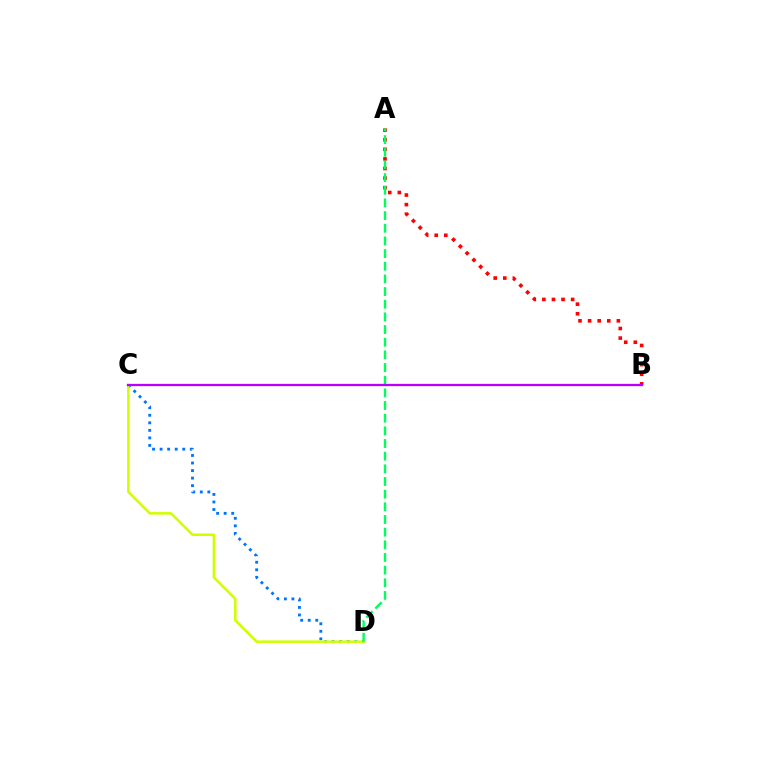{('C', 'D'): [{'color': '#0074ff', 'line_style': 'dotted', 'thickness': 2.05}, {'color': '#d1ff00', 'line_style': 'solid', 'thickness': 1.83}], ('A', 'B'): [{'color': '#ff0000', 'line_style': 'dotted', 'thickness': 2.61}], ('A', 'D'): [{'color': '#00ff5c', 'line_style': 'dashed', 'thickness': 1.72}], ('B', 'C'): [{'color': '#b900ff', 'line_style': 'solid', 'thickness': 1.64}]}